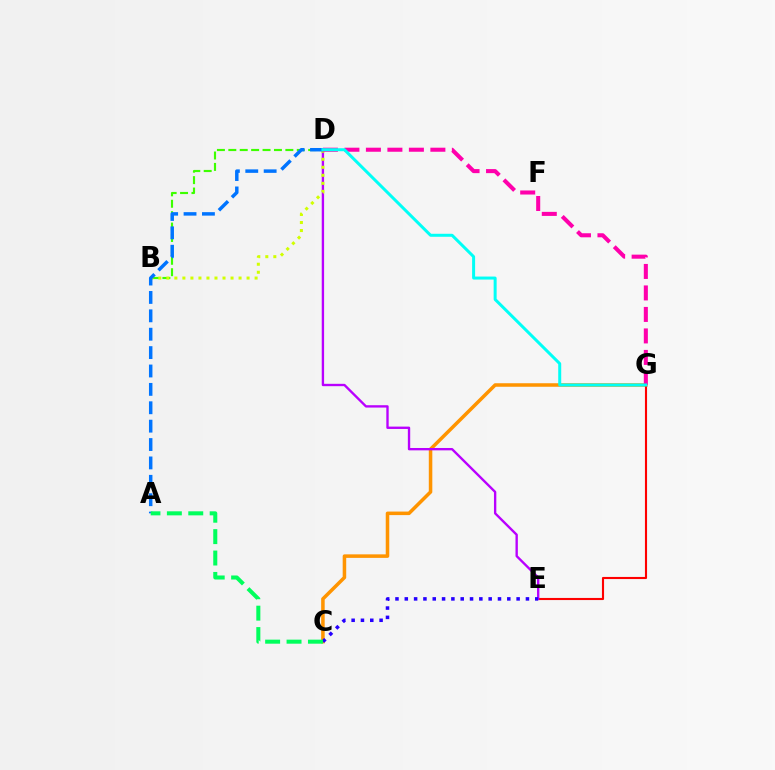{('C', 'G'): [{'color': '#ff9400', 'line_style': 'solid', 'thickness': 2.54}], ('E', 'G'): [{'color': '#ff0000', 'line_style': 'solid', 'thickness': 1.53}], ('D', 'E'): [{'color': '#b900ff', 'line_style': 'solid', 'thickness': 1.7}], ('B', 'D'): [{'color': '#3dff00', 'line_style': 'dashed', 'thickness': 1.55}, {'color': '#d1ff00', 'line_style': 'dotted', 'thickness': 2.18}], ('C', 'E'): [{'color': '#2500ff', 'line_style': 'dotted', 'thickness': 2.53}], ('D', 'G'): [{'color': '#ff00ac', 'line_style': 'dashed', 'thickness': 2.92}, {'color': '#00fff6', 'line_style': 'solid', 'thickness': 2.16}], ('A', 'D'): [{'color': '#0074ff', 'line_style': 'dashed', 'thickness': 2.5}], ('A', 'C'): [{'color': '#00ff5c', 'line_style': 'dashed', 'thickness': 2.91}]}